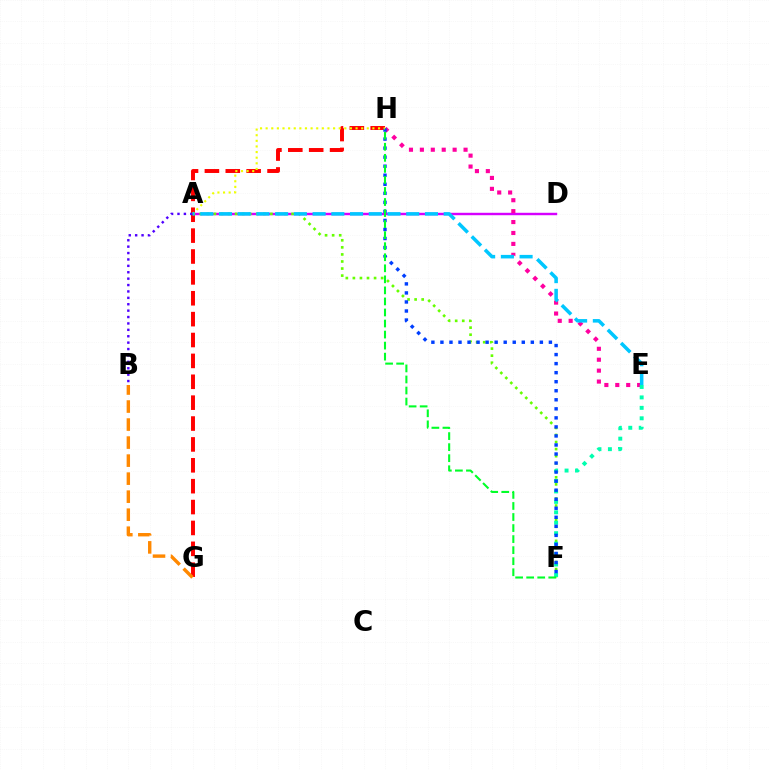{('A', 'D'): [{'color': '#d600ff', 'line_style': 'solid', 'thickness': 1.75}], ('E', 'H'): [{'color': '#ff00a0', 'line_style': 'dotted', 'thickness': 2.97}], ('G', 'H'): [{'color': '#ff0000', 'line_style': 'dashed', 'thickness': 2.84}], ('A', 'F'): [{'color': '#66ff00', 'line_style': 'dotted', 'thickness': 1.92}], ('E', 'F'): [{'color': '#00ffaf', 'line_style': 'dotted', 'thickness': 2.84}], ('F', 'H'): [{'color': '#003fff', 'line_style': 'dotted', 'thickness': 2.46}, {'color': '#00ff27', 'line_style': 'dashed', 'thickness': 1.5}], ('B', 'G'): [{'color': '#ff8800', 'line_style': 'dashed', 'thickness': 2.45}], ('A', 'H'): [{'color': '#eeff00', 'line_style': 'dotted', 'thickness': 1.53}], ('A', 'E'): [{'color': '#00c7ff', 'line_style': 'dashed', 'thickness': 2.54}], ('A', 'B'): [{'color': '#4f00ff', 'line_style': 'dotted', 'thickness': 1.74}]}